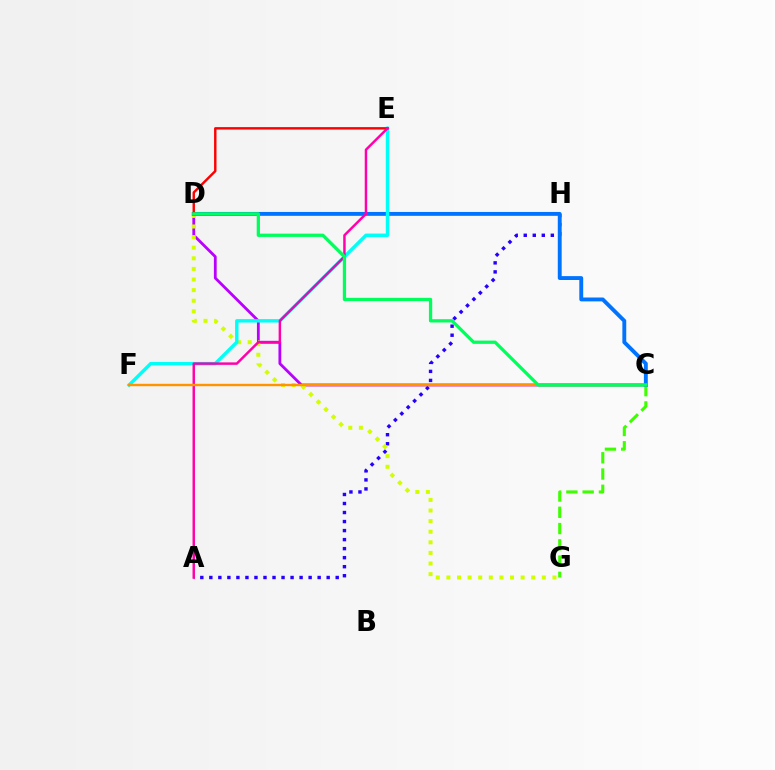{('C', 'D'): [{'color': '#b900ff', 'line_style': 'solid', 'thickness': 2.01}, {'color': '#0074ff', 'line_style': 'solid', 'thickness': 2.79}, {'color': '#00ff5c', 'line_style': 'solid', 'thickness': 2.36}], ('A', 'H'): [{'color': '#2500ff', 'line_style': 'dotted', 'thickness': 2.45}], ('C', 'G'): [{'color': '#3dff00', 'line_style': 'dashed', 'thickness': 2.21}], ('D', 'G'): [{'color': '#d1ff00', 'line_style': 'dotted', 'thickness': 2.88}], ('E', 'F'): [{'color': '#00fff6', 'line_style': 'solid', 'thickness': 2.46}], ('D', 'E'): [{'color': '#ff0000', 'line_style': 'solid', 'thickness': 1.75}], ('A', 'E'): [{'color': '#ff00ac', 'line_style': 'solid', 'thickness': 1.77}], ('C', 'F'): [{'color': '#ff9400', 'line_style': 'solid', 'thickness': 1.73}]}